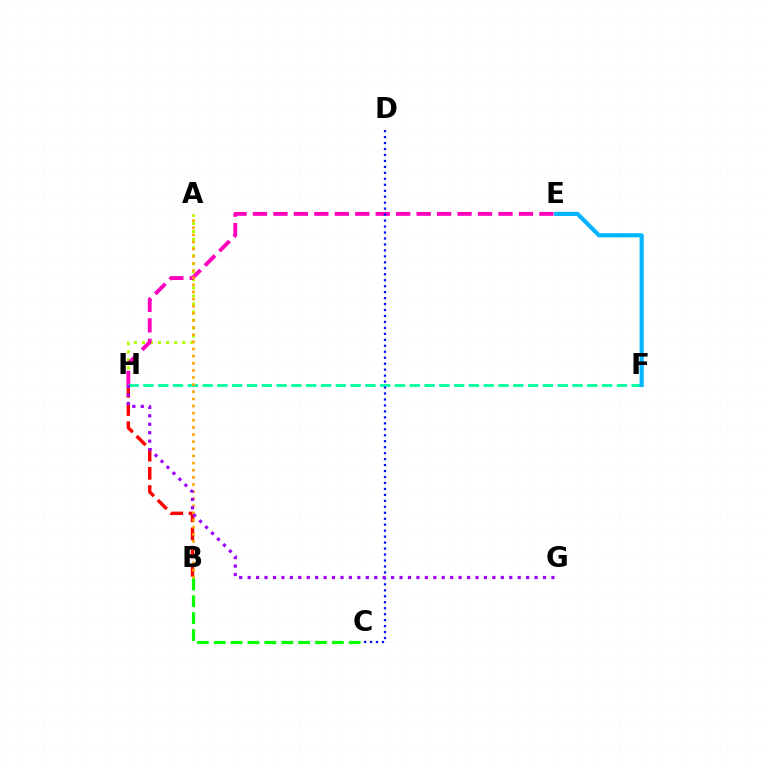{('A', 'H'): [{'color': '#b3ff00', 'line_style': 'dotted', 'thickness': 2.19}], ('E', 'H'): [{'color': '#ff00bd', 'line_style': 'dashed', 'thickness': 2.78}], ('F', 'H'): [{'color': '#00ff9d', 'line_style': 'dashed', 'thickness': 2.01}], ('B', 'H'): [{'color': '#ff0000', 'line_style': 'dashed', 'thickness': 2.47}], ('C', 'D'): [{'color': '#0010ff', 'line_style': 'dotted', 'thickness': 1.62}], ('A', 'B'): [{'color': '#ffa500', 'line_style': 'dotted', 'thickness': 1.94}], ('B', 'C'): [{'color': '#08ff00', 'line_style': 'dashed', 'thickness': 2.29}], ('G', 'H'): [{'color': '#9b00ff', 'line_style': 'dotted', 'thickness': 2.29}], ('E', 'F'): [{'color': '#00b5ff', 'line_style': 'solid', 'thickness': 2.97}]}